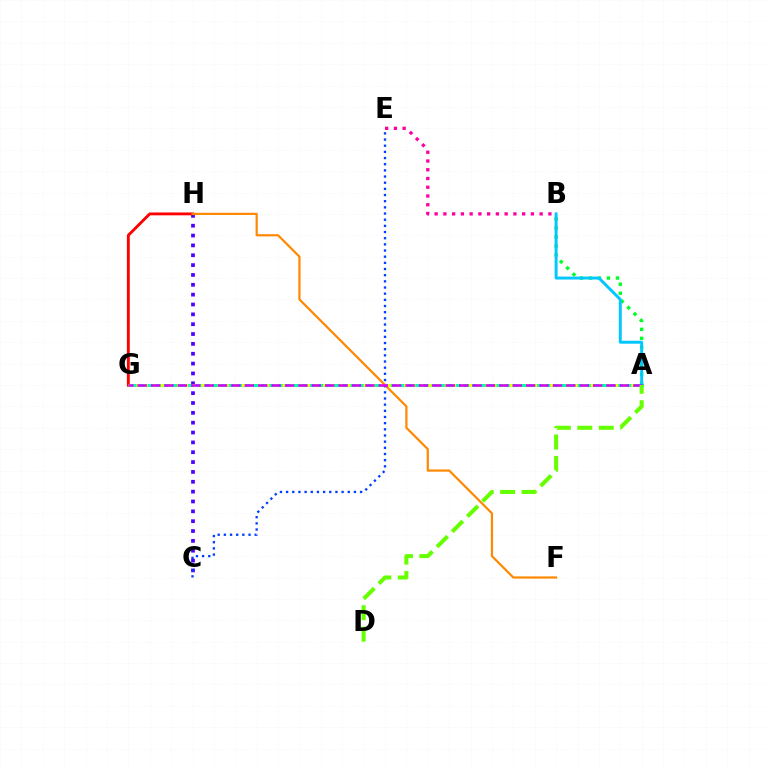{('C', 'H'): [{'color': '#4f00ff', 'line_style': 'dotted', 'thickness': 2.68}], ('A', 'G'): [{'color': '#00ffaf', 'line_style': 'solid', 'thickness': 2.16}, {'color': '#eeff00', 'line_style': 'dotted', 'thickness': 2.2}, {'color': '#d600ff', 'line_style': 'dashed', 'thickness': 1.82}], ('G', 'H'): [{'color': '#ff0000', 'line_style': 'solid', 'thickness': 2.06}], ('A', 'B'): [{'color': '#00ff27', 'line_style': 'dotted', 'thickness': 2.44}, {'color': '#00c7ff', 'line_style': 'solid', 'thickness': 2.12}], ('F', 'H'): [{'color': '#ff8800', 'line_style': 'solid', 'thickness': 1.59}], ('C', 'E'): [{'color': '#003fff', 'line_style': 'dotted', 'thickness': 1.68}], ('B', 'E'): [{'color': '#ff00a0', 'line_style': 'dotted', 'thickness': 2.38}], ('A', 'D'): [{'color': '#66ff00', 'line_style': 'dashed', 'thickness': 2.92}]}